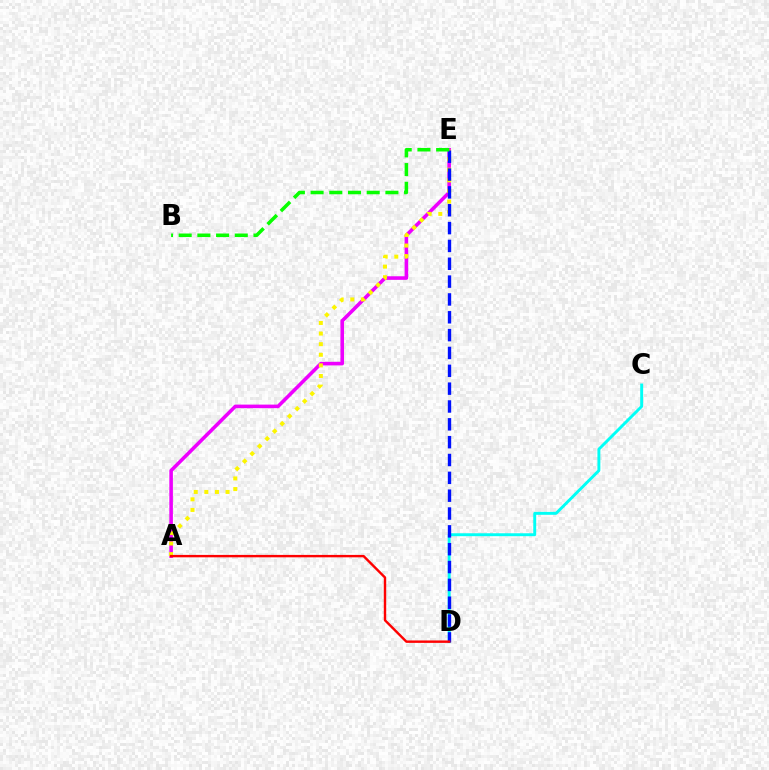{('A', 'E'): [{'color': '#ee00ff', 'line_style': 'solid', 'thickness': 2.58}, {'color': '#fcf500', 'line_style': 'dotted', 'thickness': 2.88}], ('C', 'D'): [{'color': '#00fff6', 'line_style': 'solid', 'thickness': 2.11}], ('D', 'E'): [{'color': '#0010ff', 'line_style': 'dashed', 'thickness': 2.42}], ('A', 'D'): [{'color': '#ff0000', 'line_style': 'solid', 'thickness': 1.74}], ('B', 'E'): [{'color': '#08ff00', 'line_style': 'dashed', 'thickness': 2.54}]}